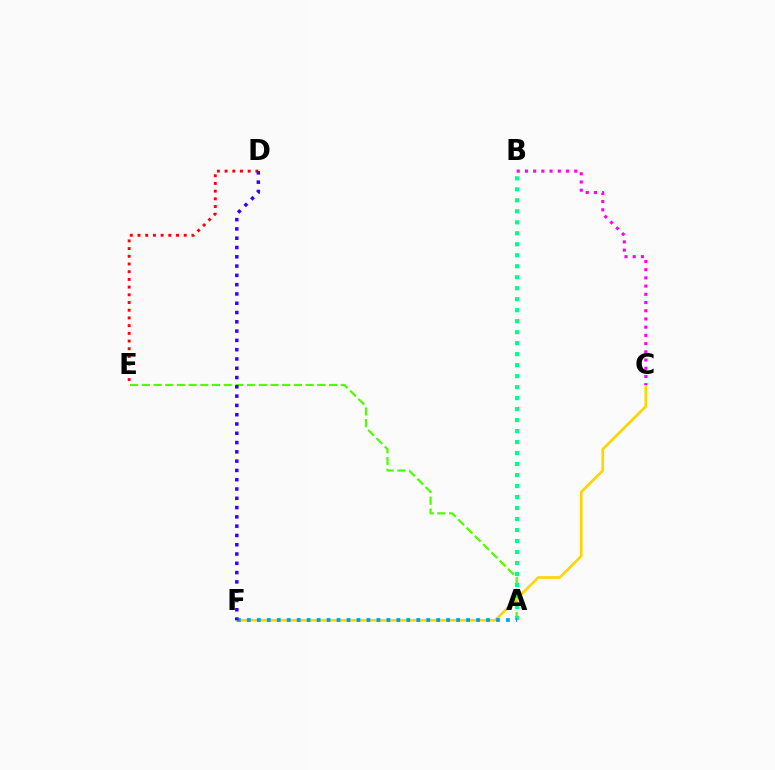{('C', 'F'): [{'color': '#ffd500', 'line_style': 'solid', 'thickness': 1.92}], ('A', 'E'): [{'color': '#4fff00', 'line_style': 'dashed', 'thickness': 1.59}], ('A', 'B'): [{'color': '#00ff86', 'line_style': 'dotted', 'thickness': 2.99}], ('B', 'C'): [{'color': '#ff00ed', 'line_style': 'dotted', 'thickness': 2.23}], ('A', 'F'): [{'color': '#009eff', 'line_style': 'dotted', 'thickness': 2.71}], ('D', 'E'): [{'color': '#ff0000', 'line_style': 'dotted', 'thickness': 2.09}], ('D', 'F'): [{'color': '#3700ff', 'line_style': 'dotted', 'thickness': 2.52}]}